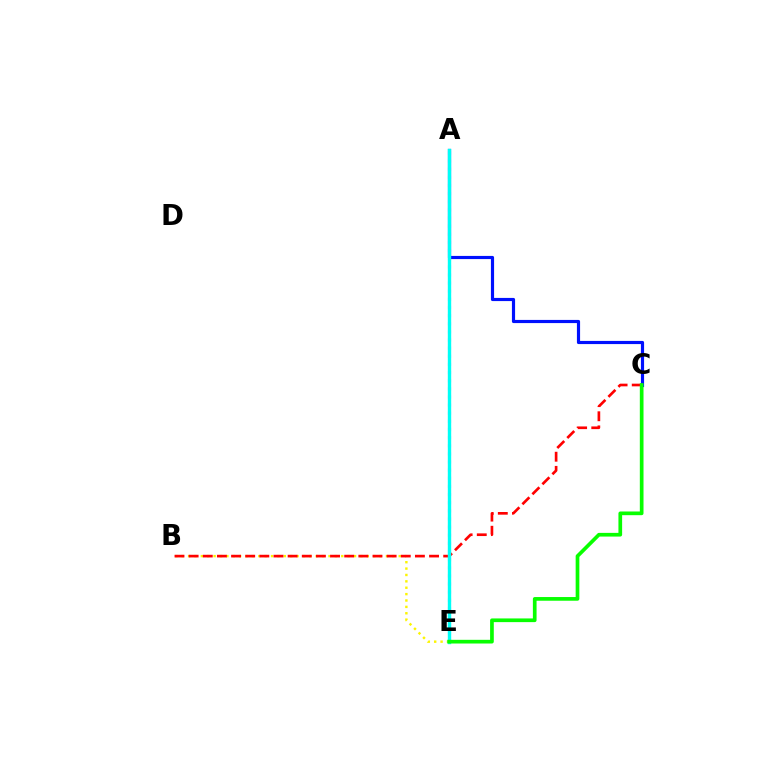{('A', 'E'): [{'color': '#ee00ff', 'line_style': 'dotted', 'thickness': 2.21}, {'color': '#00fff6', 'line_style': 'solid', 'thickness': 2.44}], ('A', 'C'): [{'color': '#0010ff', 'line_style': 'solid', 'thickness': 2.28}], ('B', 'E'): [{'color': '#fcf500', 'line_style': 'dotted', 'thickness': 1.73}], ('B', 'C'): [{'color': '#ff0000', 'line_style': 'dashed', 'thickness': 1.92}], ('C', 'E'): [{'color': '#08ff00', 'line_style': 'solid', 'thickness': 2.66}]}